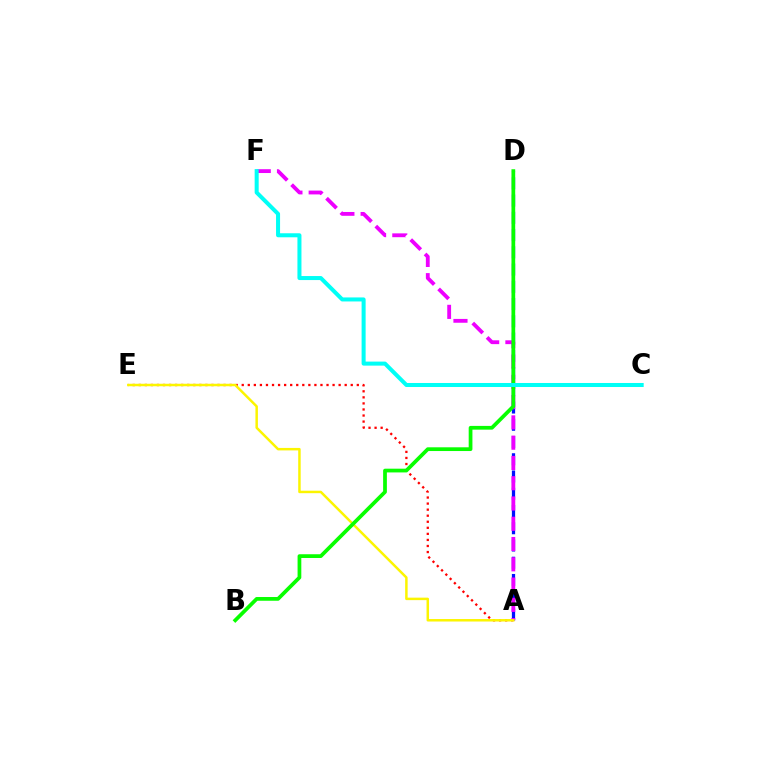{('A', 'E'): [{'color': '#ff0000', 'line_style': 'dotted', 'thickness': 1.65}, {'color': '#fcf500', 'line_style': 'solid', 'thickness': 1.79}], ('A', 'D'): [{'color': '#0010ff', 'line_style': 'dashed', 'thickness': 2.34}], ('A', 'F'): [{'color': '#ee00ff', 'line_style': 'dashed', 'thickness': 2.75}], ('B', 'D'): [{'color': '#08ff00', 'line_style': 'solid', 'thickness': 2.69}], ('C', 'F'): [{'color': '#00fff6', 'line_style': 'solid', 'thickness': 2.9}]}